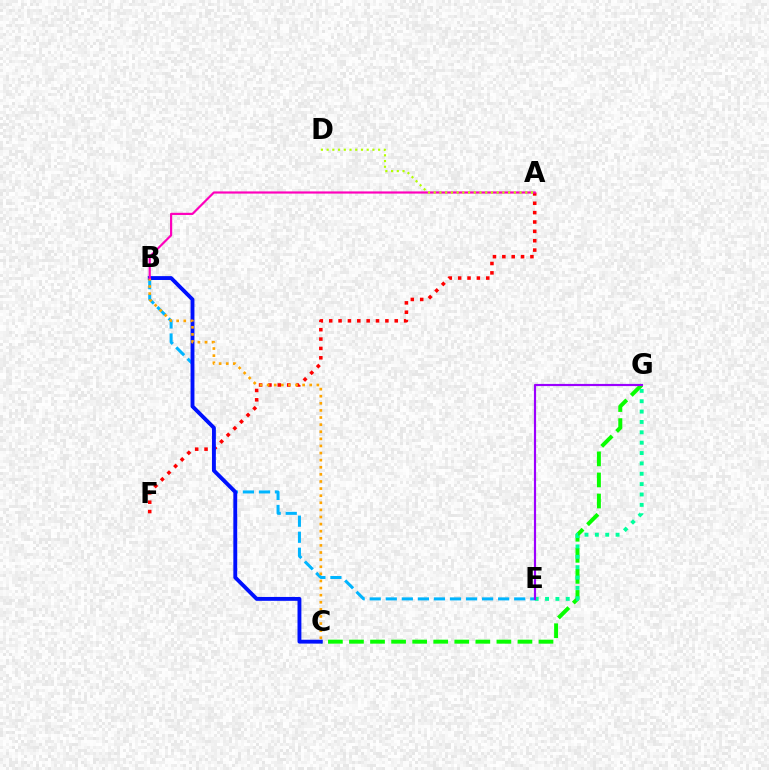{('C', 'G'): [{'color': '#08ff00', 'line_style': 'dashed', 'thickness': 2.86}], ('A', 'F'): [{'color': '#ff0000', 'line_style': 'dotted', 'thickness': 2.54}], ('B', 'E'): [{'color': '#00b5ff', 'line_style': 'dashed', 'thickness': 2.18}], ('E', 'G'): [{'color': '#00ff9d', 'line_style': 'dotted', 'thickness': 2.82}, {'color': '#9b00ff', 'line_style': 'solid', 'thickness': 1.56}], ('B', 'C'): [{'color': '#0010ff', 'line_style': 'solid', 'thickness': 2.78}, {'color': '#ffa500', 'line_style': 'dotted', 'thickness': 1.93}], ('A', 'B'): [{'color': '#ff00bd', 'line_style': 'solid', 'thickness': 1.57}], ('A', 'D'): [{'color': '#b3ff00', 'line_style': 'dotted', 'thickness': 1.55}]}